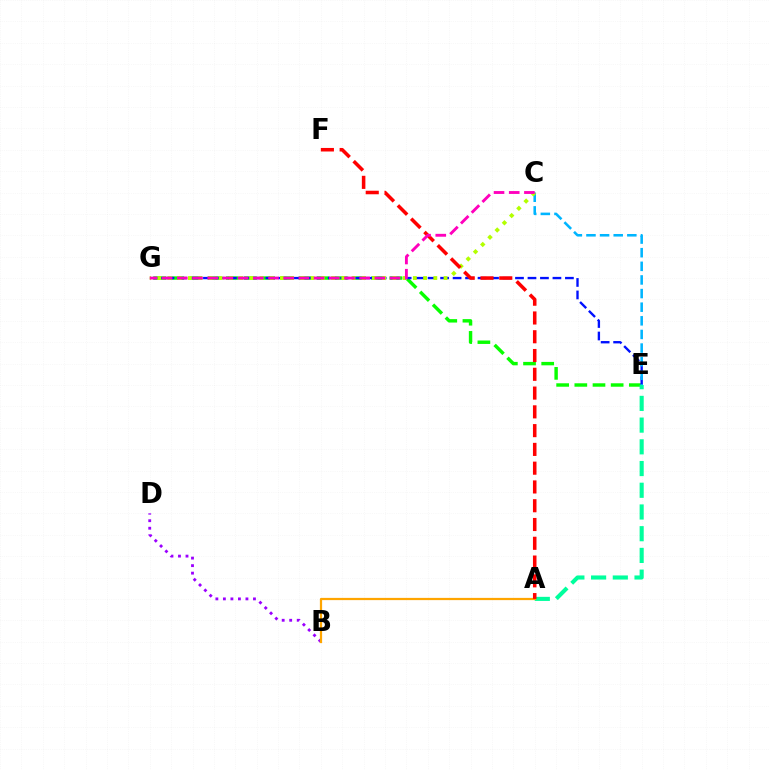{('E', 'G'): [{'color': '#08ff00', 'line_style': 'dashed', 'thickness': 2.47}, {'color': '#0010ff', 'line_style': 'dashed', 'thickness': 1.7}], ('A', 'E'): [{'color': '#00ff9d', 'line_style': 'dashed', 'thickness': 2.95}], ('C', 'E'): [{'color': '#00b5ff', 'line_style': 'dashed', 'thickness': 1.85}], ('B', 'D'): [{'color': '#9b00ff', 'line_style': 'dotted', 'thickness': 2.04}], ('C', 'G'): [{'color': '#b3ff00', 'line_style': 'dotted', 'thickness': 2.78}, {'color': '#ff00bd', 'line_style': 'dashed', 'thickness': 2.06}], ('A', 'B'): [{'color': '#ffa500', 'line_style': 'solid', 'thickness': 1.61}], ('A', 'F'): [{'color': '#ff0000', 'line_style': 'dashed', 'thickness': 2.55}]}